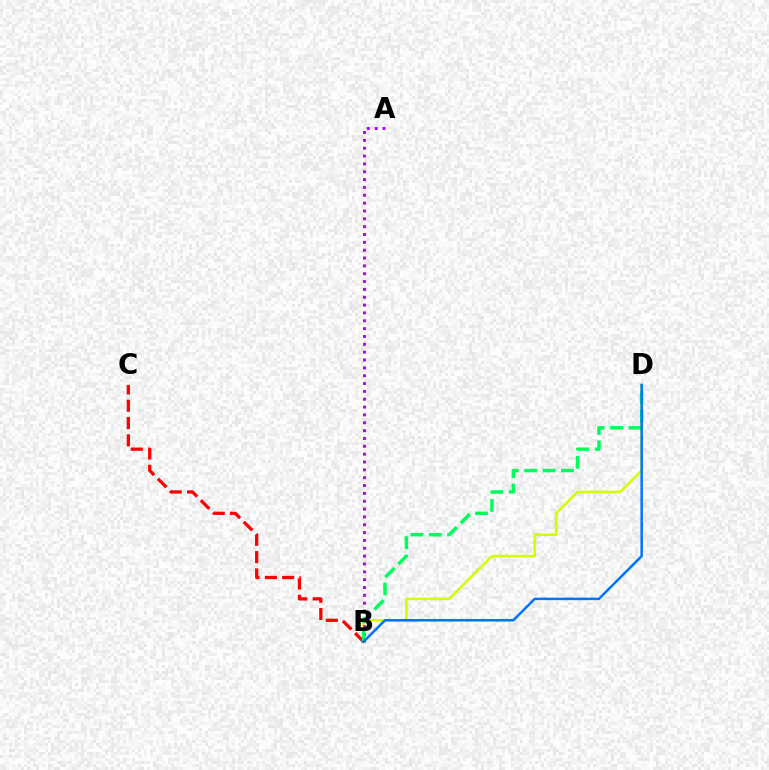{('B', 'D'): [{'color': '#d1ff00', 'line_style': 'solid', 'thickness': 1.82}, {'color': '#00ff5c', 'line_style': 'dashed', 'thickness': 2.5}, {'color': '#0074ff', 'line_style': 'solid', 'thickness': 1.81}], ('A', 'B'): [{'color': '#b900ff', 'line_style': 'dotted', 'thickness': 2.13}], ('B', 'C'): [{'color': '#ff0000', 'line_style': 'dashed', 'thickness': 2.35}]}